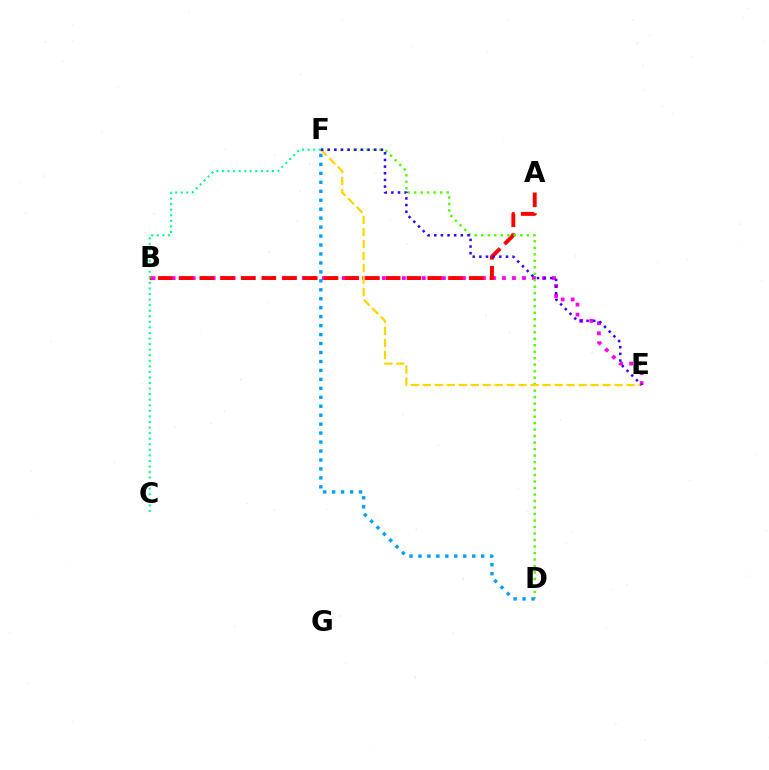{('B', 'E'): [{'color': '#ff00ed', 'line_style': 'dotted', 'thickness': 2.72}], ('A', 'B'): [{'color': '#ff0000', 'line_style': 'dashed', 'thickness': 2.82}], ('D', 'F'): [{'color': '#4fff00', 'line_style': 'dotted', 'thickness': 1.76}, {'color': '#009eff', 'line_style': 'dotted', 'thickness': 2.43}], ('E', 'F'): [{'color': '#ffd500', 'line_style': 'dashed', 'thickness': 1.63}, {'color': '#3700ff', 'line_style': 'dotted', 'thickness': 1.81}], ('C', 'F'): [{'color': '#00ff86', 'line_style': 'dotted', 'thickness': 1.51}]}